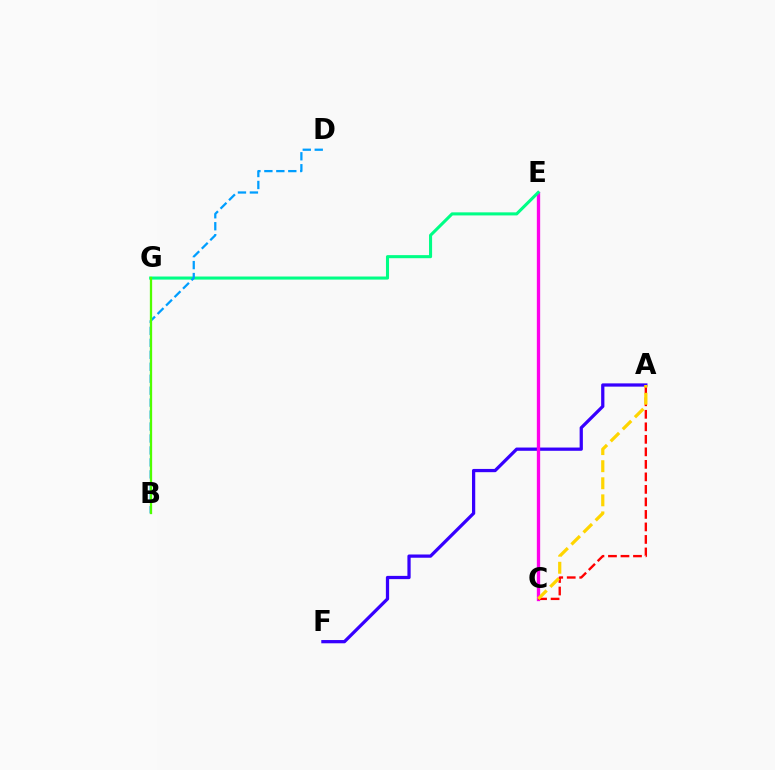{('A', 'F'): [{'color': '#3700ff', 'line_style': 'solid', 'thickness': 2.34}], ('C', 'E'): [{'color': '#ff00ed', 'line_style': 'solid', 'thickness': 2.4}], ('A', 'C'): [{'color': '#ff0000', 'line_style': 'dashed', 'thickness': 1.7}, {'color': '#ffd500', 'line_style': 'dashed', 'thickness': 2.32}], ('E', 'G'): [{'color': '#00ff86', 'line_style': 'solid', 'thickness': 2.21}], ('B', 'D'): [{'color': '#009eff', 'line_style': 'dashed', 'thickness': 1.62}], ('B', 'G'): [{'color': '#4fff00', 'line_style': 'solid', 'thickness': 1.64}]}